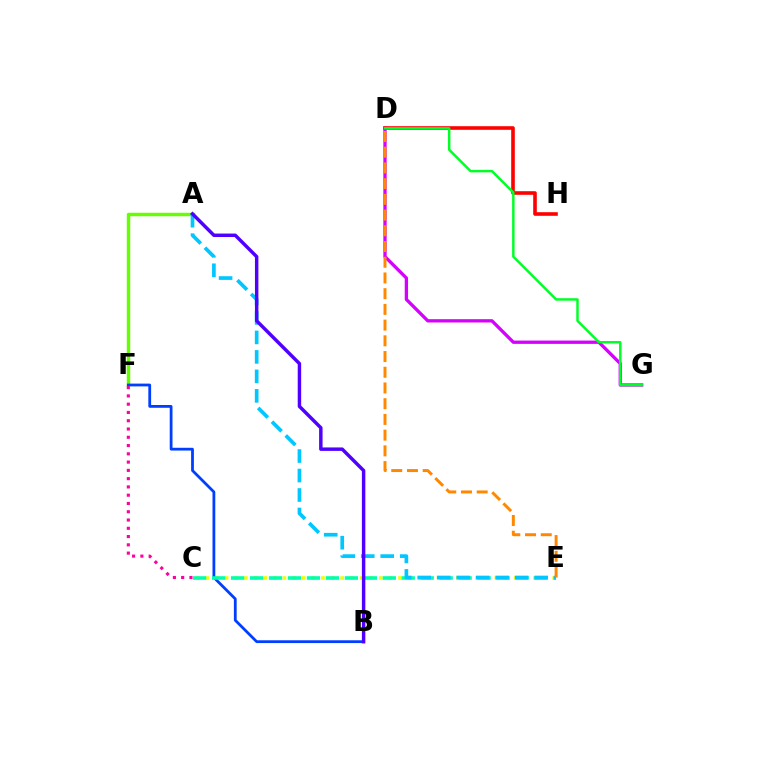{('C', 'E'): [{'color': '#eeff00', 'line_style': 'dotted', 'thickness': 2.62}, {'color': '#00ffaf', 'line_style': 'dashed', 'thickness': 2.58}], ('D', 'G'): [{'color': '#d600ff', 'line_style': 'solid', 'thickness': 2.38}, {'color': '#00ff27', 'line_style': 'solid', 'thickness': 1.78}], ('A', 'F'): [{'color': '#66ff00', 'line_style': 'solid', 'thickness': 2.48}], ('B', 'F'): [{'color': '#003fff', 'line_style': 'solid', 'thickness': 2.0}], ('C', 'F'): [{'color': '#ff00a0', 'line_style': 'dotted', 'thickness': 2.25}], ('D', 'H'): [{'color': '#ff0000', 'line_style': 'solid', 'thickness': 2.6}], ('A', 'E'): [{'color': '#00c7ff', 'line_style': 'dashed', 'thickness': 2.65}], ('A', 'B'): [{'color': '#4f00ff', 'line_style': 'solid', 'thickness': 2.48}], ('D', 'E'): [{'color': '#ff8800', 'line_style': 'dashed', 'thickness': 2.14}]}